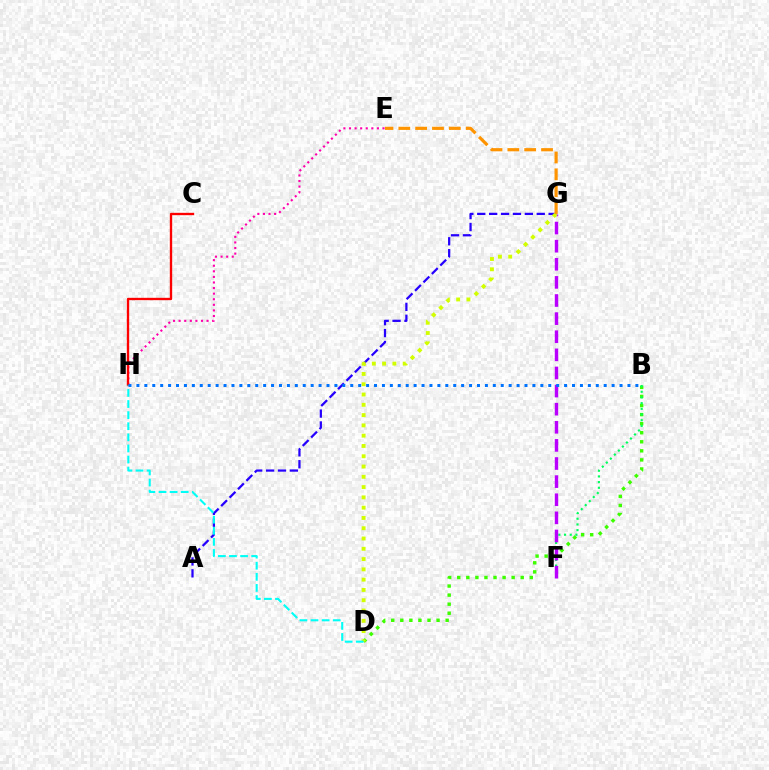{('B', 'D'): [{'color': '#3dff00', 'line_style': 'dotted', 'thickness': 2.46}], ('B', 'F'): [{'color': '#00ff5c', 'line_style': 'dotted', 'thickness': 1.55}], ('A', 'G'): [{'color': '#2500ff', 'line_style': 'dashed', 'thickness': 1.62}], ('F', 'G'): [{'color': '#b900ff', 'line_style': 'dashed', 'thickness': 2.46}], ('D', 'G'): [{'color': '#d1ff00', 'line_style': 'dotted', 'thickness': 2.79}], ('E', 'H'): [{'color': '#ff00ac', 'line_style': 'dotted', 'thickness': 1.52}], ('C', 'H'): [{'color': '#ff0000', 'line_style': 'solid', 'thickness': 1.69}], ('D', 'H'): [{'color': '#00fff6', 'line_style': 'dashed', 'thickness': 1.51}], ('E', 'G'): [{'color': '#ff9400', 'line_style': 'dashed', 'thickness': 2.29}], ('B', 'H'): [{'color': '#0074ff', 'line_style': 'dotted', 'thickness': 2.15}]}